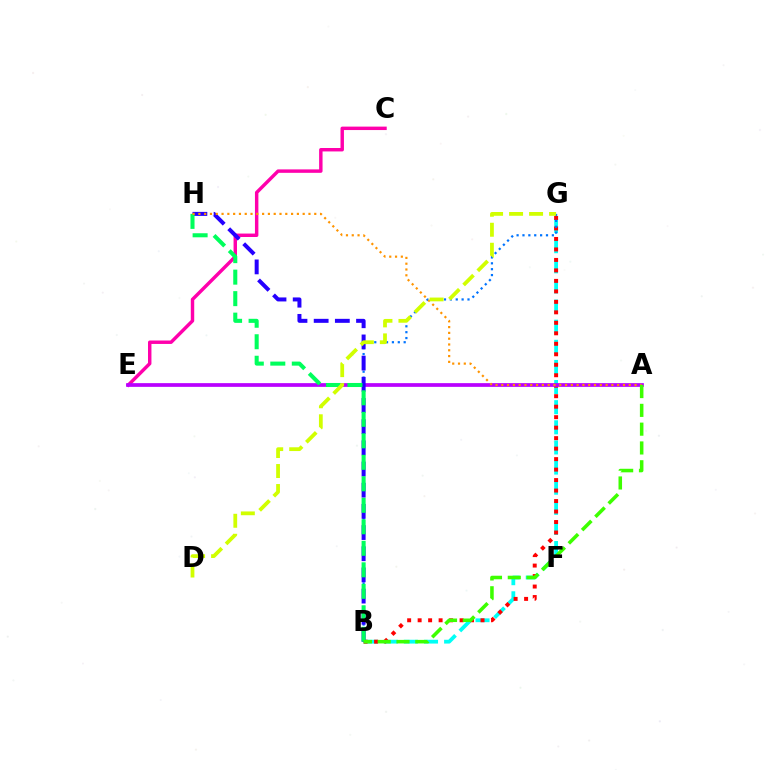{('C', 'E'): [{'color': '#ff00ac', 'line_style': 'solid', 'thickness': 2.48}], ('B', 'G'): [{'color': '#00fff6', 'line_style': 'dashed', 'thickness': 2.73}, {'color': '#ff0000', 'line_style': 'dotted', 'thickness': 2.85}, {'color': '#0074ff', 'line_style': 'dotted', 'thickness': 1.6}], ('A', 'E'): [{'color': '#b900ff', 'line_style': 'solid', 'thickness': 2.68}], ('B', 'H'): [{'color': '#2500ff', 'line_style': 'dashed', 'thickness': 2.88}, {'color': '#00ff5c', 'line_style': 'dashed', 'thickness': 2.92}], ('A', 'H'): [{'color': '#ff9400', 'line_style': 'dotted', 'thickness': 1.57}], ('A', 'B'): [{'color': '#3dff00', 'line_style': 'dashed', 'thickness': 2.55}], ('D', 'G'): [{'color': '#d1ff00', 'line_style': 'dashed', 'thickness': 2.72}]}